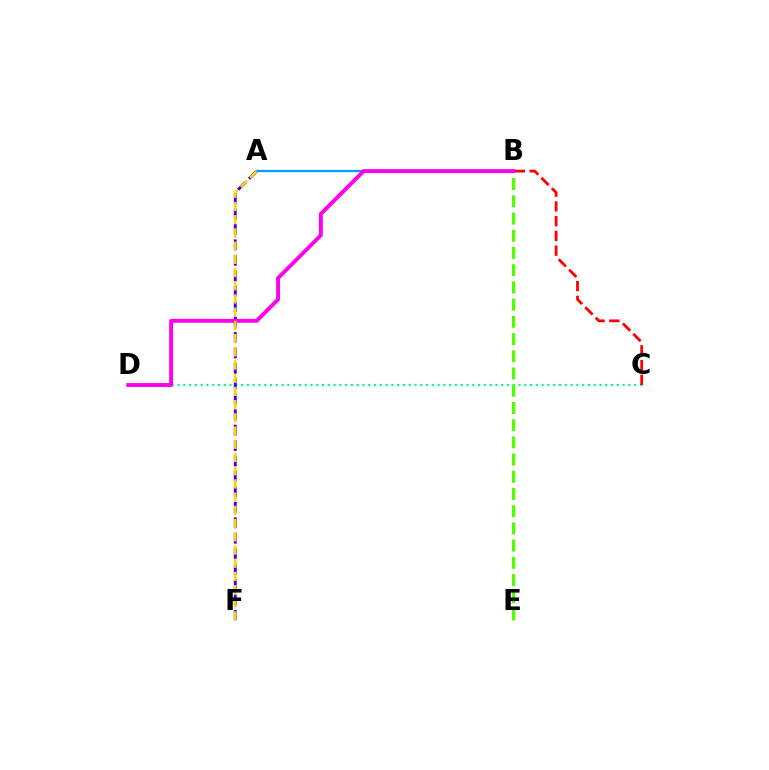{('A', 'B'): [{'color': '#009eff', 'line_style': 'solid', 'thickness': 1.64}], ('C', 'D'): [{'color': '#00ff86', 'line_style': 'dotted', 'thickness': 1.57}], ('B', 'E'): [{'color': '#4fff00', 'line_style': 'dashed', 'thickness': 2.34}], ('B', 'C'): [{'color': '#ff0000', 'line_style': 'dashed', 'thickness': 2.01}], ('A', 'F'): [{'color': '#3700ff', 'line_style': 'dashed', 'thickness': 2.1}, {'color': '#ffd500', 'line_style': 'dashed', 'thickness': 1.79}], ('B', 'D'): [{'color': '#ff00ed', 'line_style': 'solid', 'thickness': 2.82}]}